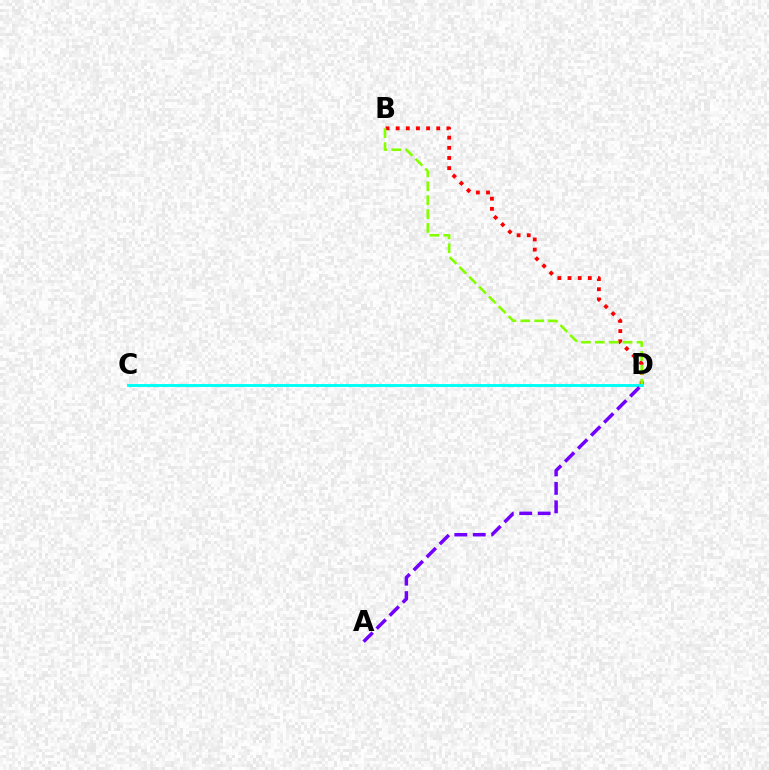{('B', 'D'): [{'color': '#ff0000', 'line_style': 'dotted', 'thickness': 2.76}, {'color': '#84ff00', 'line_style': 'dashed', 'thickness': 1.89}], ('C', 'D'): [{'color': '#00fff6', 'line_style': 'solid', 'thickness': 2.09}], ('A', 'D'): [{'color': '#7200ff', 'line_style': 'dashed', 'thickness': 2.51}]}